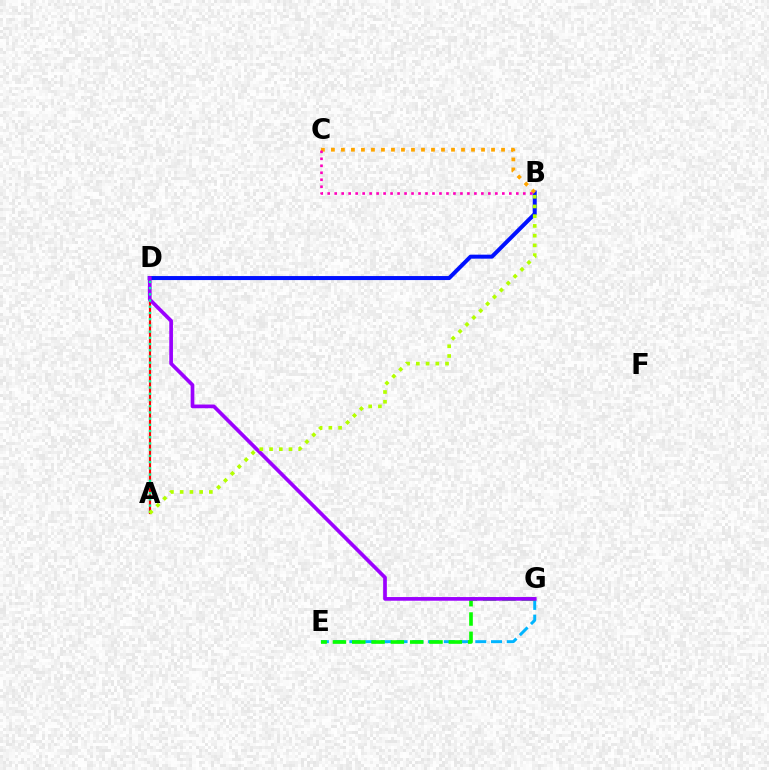{('B', 'D'): [{'color': '#0010ff', 'line_style': 'solid', 'thickness': 2.89}], ('E', 'G'): [{'color': '#00b5ff', 'line_style': 'dashed', 'thickness': 2.14}, {'color': '#08ff00', 'line_style': 'dashed', 'thickness': 2.62}], ('A', 'D'): [{'color': '#ff0000', 'line_style': 'solid', 'thickness': 1.58}, {'color': '#00ff9d', 'line_style': 'dotted', 'thickness': 1.69}], ('D', 'G'): [{'color': '#9b00ff', 'line_style': 'solid', 'thickness': 2.66}], ('B', 'C'): [{'color': '#ffa500', 'line_style': 'dotted', 'thickness': 2.72}, {'color': '#ff00bd', 'line_style': 'dotted', 'thickness': 1.9}], ('A', 'B'): [{'color': '#b3ff00', 'line_style': 'dotted', 'thickness': 2.65}]}